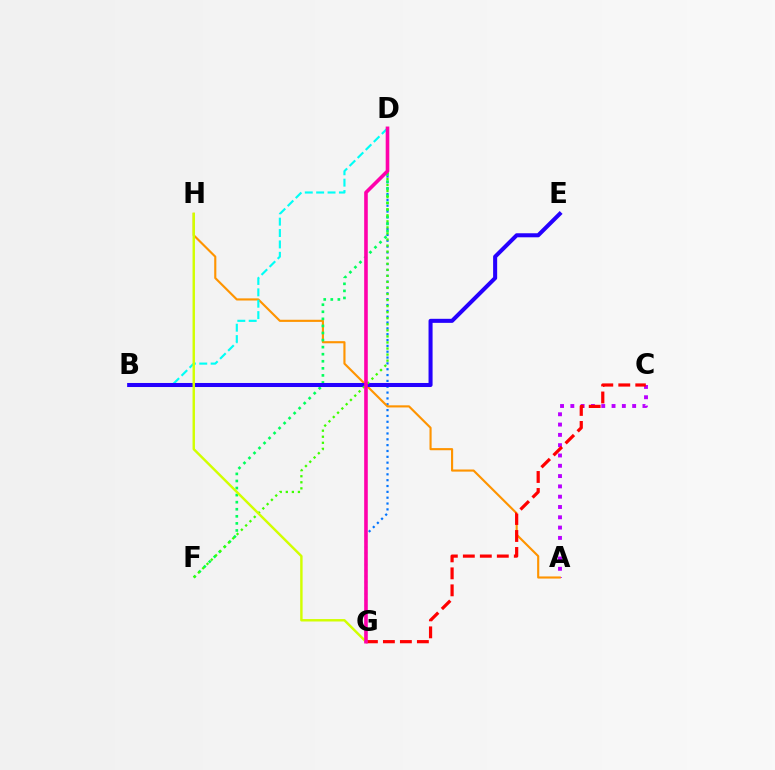{('A', 'C'): [{'color': '#b900ff', 'line_style': 'dotted', 'thickness': 2.8}], ('D', 'G'): [{'color': '#0074ff', 'line_style': 'dotted', 'thickness': 1.59}, {'color': '#ff00ac', 'line_style': 'solid', 'thickness': 2.6}], ('A', 'H'): [{'color': '#ff9400', 'line_style': 'solid', 'thickness': 1.54}], ('D', 'F'): [{'color': '#00ff5c', 'line_style': 'dotted', 'thickness': 1.92}, {'color': '#3dff00', 'line_style': 'dotted', 'thickness': 1.65}], ('C', 'G'): [{'color': '#ff0000', 'line_style': 'dashed', 'thickness': 2.31}], ('B', 'D'): [{'color': '#00fff6', 'line_style': 'dashed', 'thickness': 1.55}], ('B', 'E'): [{'color': '#2500ff', 'line_style': 'solid', 'thickness': 2.91}], ('G', 'H'): [{'color': '#d1ff00', 'line_style': 'solid', 'thickness': 1.75}]}